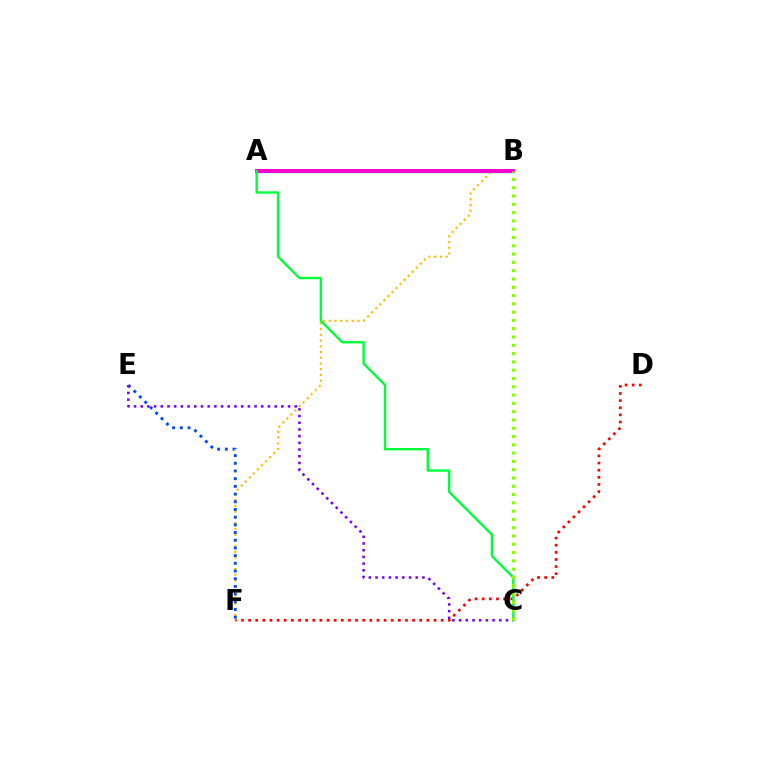{('A', 'B'): [{'color': '#00fff6', 'line_style': 'solid', 'thickness': 2.5}, {'color': '#ff00cf', 'line_style': 'solid', 'thickness': 2.86}], ('B', 'F'): [{'color': '#ffbd00', 'line_style': 'dotted', 'thickness': 1.56}], ('E', 'F'): [{'color': '#004bff', 'line_style': 'dotted', 'thickness': 2.09}], ('C', 'E'): [{'color': '#7200ff', 'line_style': 'dotted', 'thickness': 1.82}], ('D', 'F'): [{'color': '#ff0000', 'line_style': 'dotted', 'thickness': 1.94}], ('A', 'C'): [{'color': '#00ff39', 'line_style': 'solid', 'thickness': 1.71}], ('B', 'C'): [{'color': '#84ff00', 'line_style': 'dotted', 'thickness': 2.25}]}